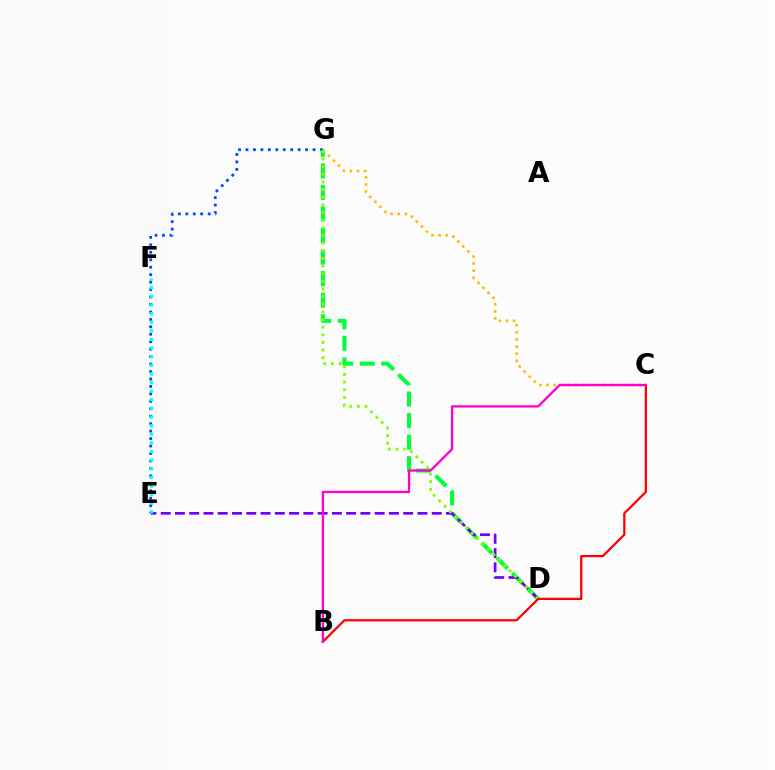{('D', 'G'): [{'color': '#00ff39', 'line_style': 'dashed', 'thickness': 2.93}, {'color': '#84ff00', 'line_style': 'dotted', 'thickness': 2.08}], ('D', 'E'): [{'color': '#7200ff', 'line_style': 'dashed', 'thickness': 1.94}], ('C', 'G'): [{'color': '#ffbd00', 'line_style': 'dotted', 'thickness': 1.93}], ('E', 'G'): [{'color': '#004bff', 'line_style': 'dotted', 'thickness': 2.02}], ('B', 'C'): [{'color': '#ff0000', 'line_style': 'solid', 'thickness': 1.62}, {'color': '#ff00cf', 'line_style': 'solid', 'thickness': 1.67}], ('E', 'F'): [{'color': '#00fff6', 'line_style': 'dotted', 'thickness': 2.34}]}